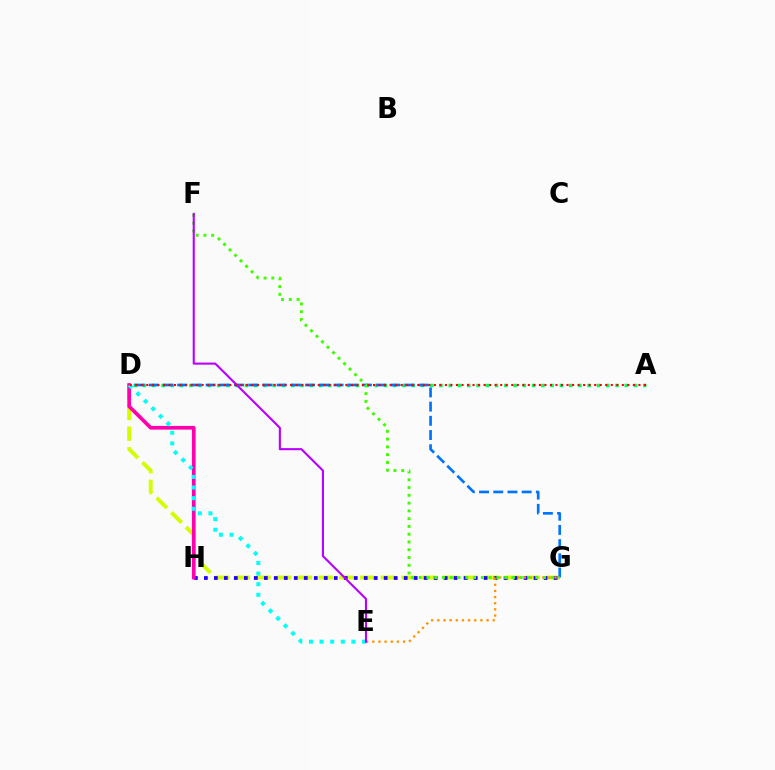{('D', 'G'): [{'color': '#d1ff00', 'line_style': 'dashed', 'thickness': 2.81}, {'color': '#0074ff', 'line_style': 'dashed', 'thickness': 1.93}], ('A', 'D'): [{'color': '#00ff5c', 'line_style': 'dotted', 'thickness': 2.52}, {'color': '#ff0000', 'line_style': 'dotted', 'thickness': 1.5}], ('G', 'H'): [{'color': '#2500ff', 'line_style': 'dotted', 'thickness': 2.71}], ('D', 'H'): [{'color': '#ff00ac', 'line_style': 'solid', 'thickness': 2.67}], ('D', 'E'): [{'color': '#00fff6', 'line_style': 'dotted', 'thickness': 2.88}], ('E', 'G'): [{'color': '#ff9400', 'line_style': 'dotted', 'thickness': 1.67}], ('F', 'G'): [{'color': '#3dff00', 'line_style': 'dotted', 'thickness': 2.11}], ('E', 'F'): [{'color': '#b900ff', 'line_style': 'solid', 'thickness': 1.51}]}